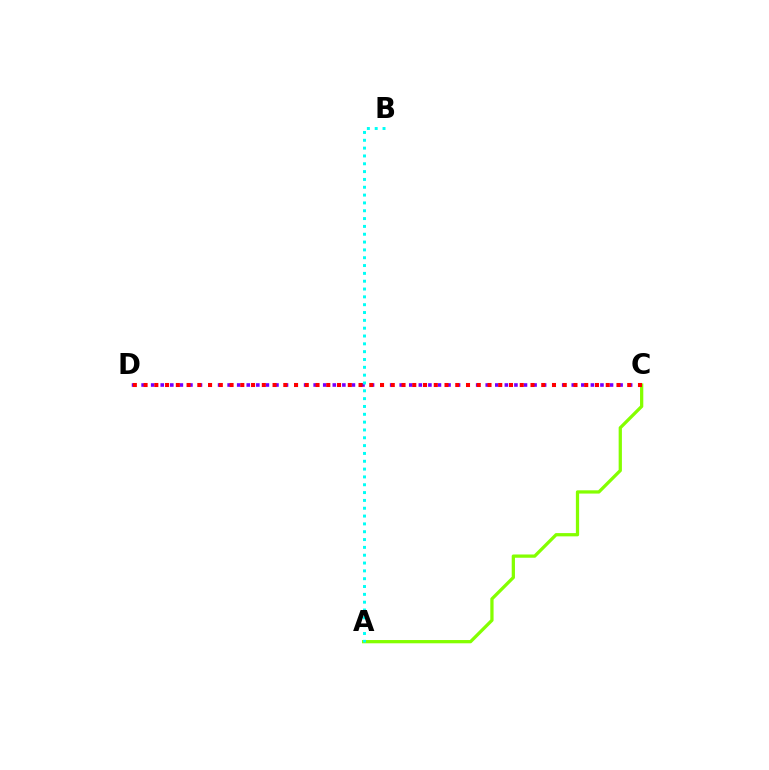{('C', 'D'): [{'color': '#7200ff', 'line_style': 'dotted', 'thickness': 2.6}, {'color': '#ff0000', 'line_style': 'dotted', 'thickness': 2.92}], ('A', 'C'): [{'color': '#84ff00', 'line_style': 'solid', 'thickness': 2.35}], ('A', 'B'): [{'color': '#00fff6', 'line_style': 'dotted', 'thickness': 2.13}]}